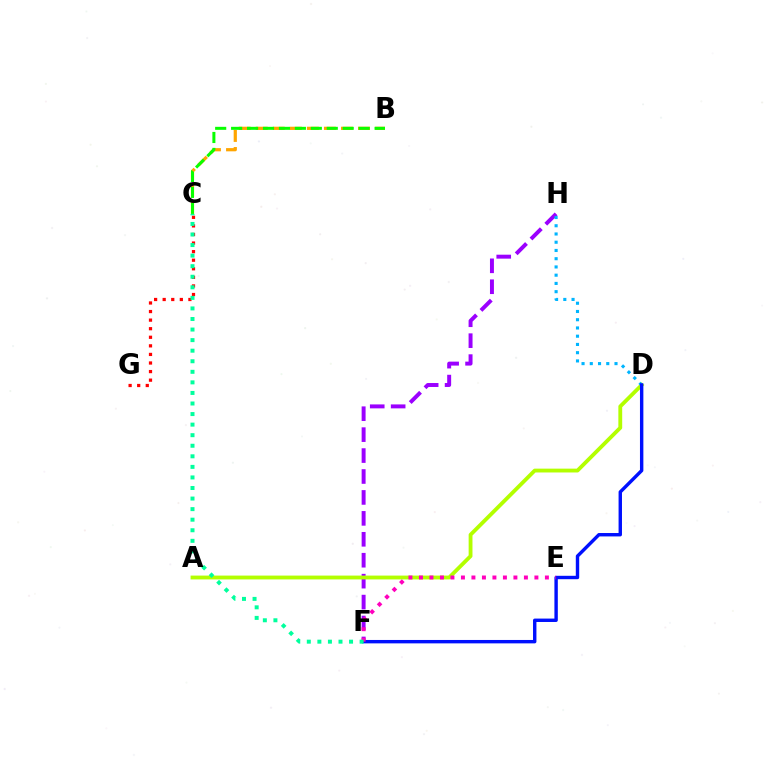{('F', 'H'): [{'color': '#9b00ff', 'line_style': 'dashed', 'thickness': 2.84}], ('A', 'D'): [{'color': '#b3ff00', 'line_style': 'solid', 'thickness': 2.76}], ('D', 'H'): [{'color': '#00b5ff', 'line_style': 'dotted', 'thickness': 2.24}], ('B', 'C'): [{'color': '#ffa500', 'line_style': 'dashed', 'thickness': 2.31}, {'color': '#08ff00', 'line_style': 'dashed', 'thickness': 2.17}], ('D', 'F'): [{'color': '#0010ff', 'line_style': 'solid', 'thickness': 2.45}], ('E', 'F'): [{'color': '#ff00bd', 'line_style': 'dotted', 'thickness': 2.85}], ('C', 'G'): [{'color': '#ff0000', 'line_style': 'dotted', 'thickness': 2.33}], ('C', 'F'): [{'color': '#00ff9d', 'line_style': 'dotted', 'thickness': 2.87}]}